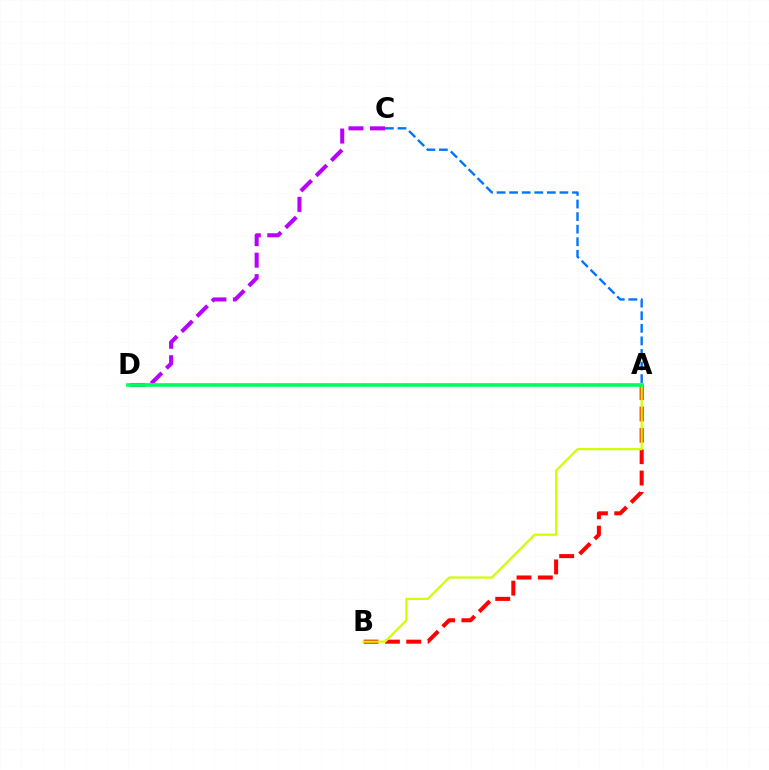{('A', 'B'): [{'color': '#ff0000', 'line_style': 'dashed', 'thickness': 2.9}, {'color': '#d1ff00', 'line_style': 'solid', 'thickness': 1.59}], ('C', 'D'): [{'color': '#b900ff', 'line_style': 'dashed', 'thickness': 2.92}], ('A', 'D'): [{'color': '#00ff5c', 'line_style': 'solid', 'thickness': 2.65}], ('A', 'C'): [{'color': '#0074ff', 'line_style': 'dashed', 'thickness': 1.71}]}